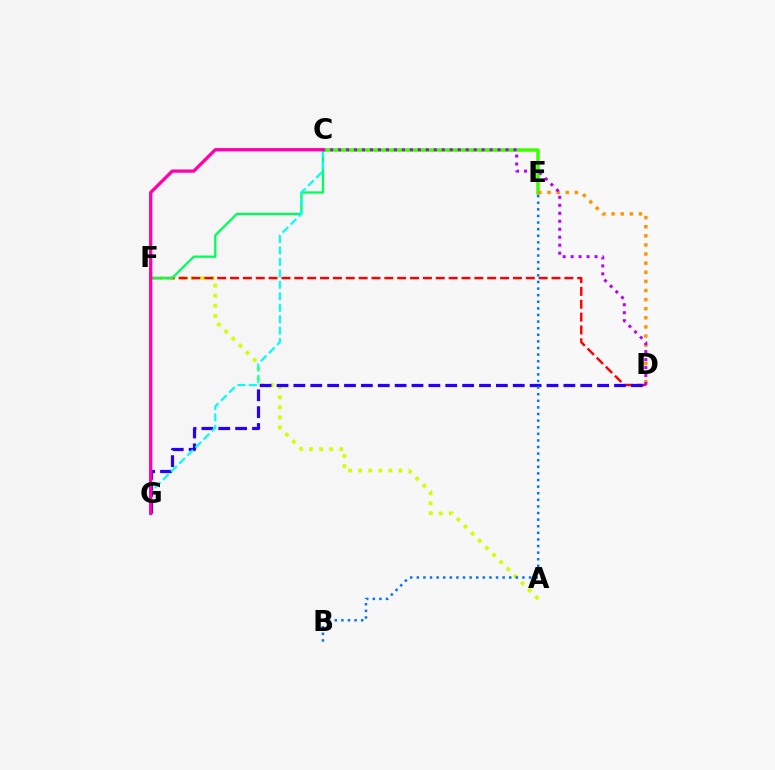{('C', 'E'): [{'color': '#3dff00', 'line_style': 'solid', 'thickness': 2.53}], ('A', 'F'): [{'color': '#d1ff00', 'line_style': 'dotted', 'thickness': 2.74}], ('D', 'E'): [{'color': '#ff9400', 'line_style': 'dotted', 'thickness': 2.48}], ('D', 'F'): [{'color': '#ff0000', 'line_style': 'dashed', 'thickness': 1.75}], ('D', 'G'): [{'color': '#2500ff', 'line_style': 'dashed', 'thickness': 2.29}], ('C', 'D'): [{'color': '#b900ff', 'line_style': 'dotted', 'thickness': 2.17}], ('C', 'F'): [{'color': '#00ff5c', 'line_style': 'solid', 'thickness': 1.64}], ('C', 'G'): [{'color': '#00fff6', 'line_style': 'dashed', 'thickness': 1.56}, {'color': '#ff00ac', 'line_style': 'solid', 'thickness': 2.36}], ('B', 'E'): [{'color': '#0074ff', 'line_style': 'dotted', 'thickness': 1.79}]}